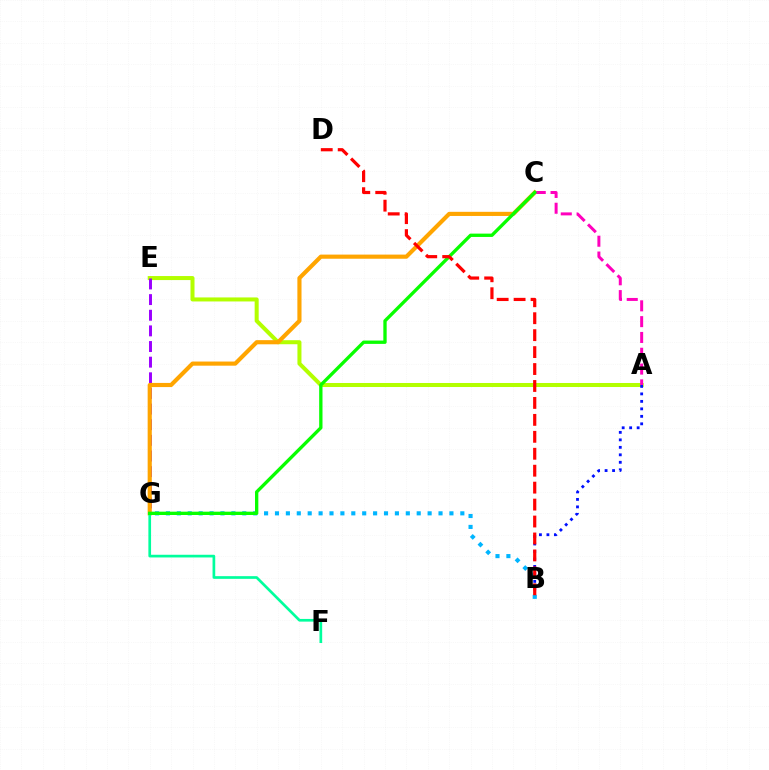{('A', 'E'): [{'color': '#b3ff00', 'line_style': 'solid', 'thickness': 2.9}], ('E', 'G'): [{'color': '#9b00ff', 'line_style': 'dashed', 'thickness': 2.12}], ('C', 'G'): [{'color': '#ffa500', 'line_style': 'solid', 'thickness': 2.98}, {'color': '#08ff00', 'line_style': 'solid', 'thickness': 2.39}], ('A', 'B'): [{'color': '#0010ff', 'line_style': 'dotted', 'thickness': 2.03}], ('F', 'G'): [{'color': '#00ff9d', 'line_style': 'solid', 'thickness': 1.94}], ('B', 'G'): [{'color': '#00b5ff', 'line_style': 'dotted', 'thickness': 2.96}], ('A', 'C'): [{'color': '#ff00bd', 'line_style': 'dashed', 'thickness': 2.15}], ('B', 'D'): [{'color': '#ff0000', 'line_style': 'dashed', 'thickness': 2.3}]}